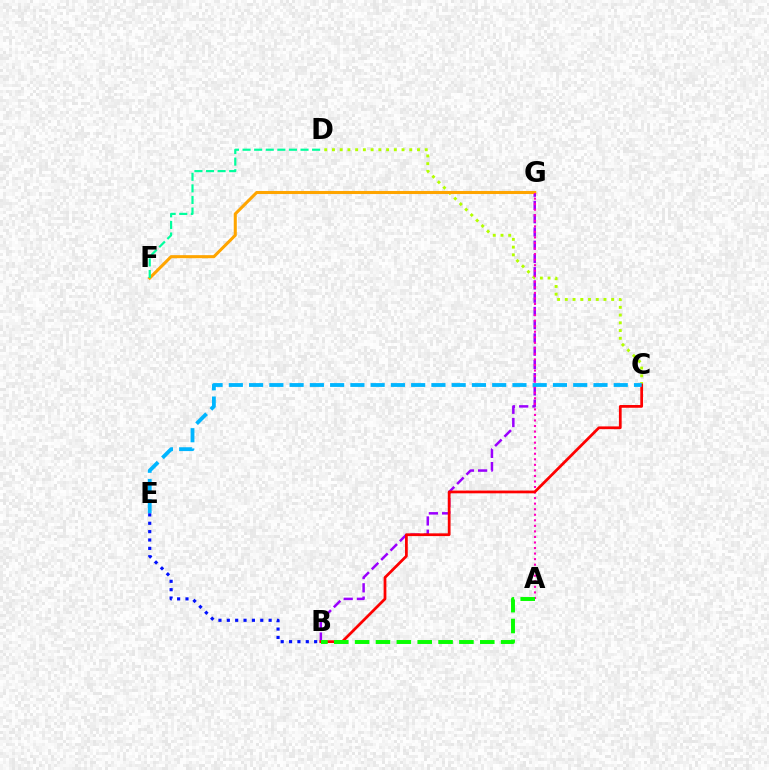{('C', 'D'): [{'color': '#b3ff00', 'line_style': 'dotted', 'thickness': 2.1}], ('B', 'G'): [{'color': '#9b00ff', 'line_style': 'dashed', 'thickness': 1.8}], ('F', 'G'): [{'color': '#ffa500', 'line_style': 'solid', 'thickness': 2.2}], ('A', 'G'): [{'color': '#ff00bd', 'line_style': 'dotted', 'thickness': 1.51}], ('B', 'C'): [{'color': '#ff0000', 'line_style': 'solid', 'thickness': 1.98}], ('D', 'F'): [{'color': '#00ff9d', 'line_style': 'dashed', 'thickness': 1.57}], ('C', 'E'): [{'color': '#00b5ff', 'line_style': 'dashed', 'thickness': 2.75}], ('B', 'E'): [{'color': '#0010ff', 'line_style': 'dotted', 'thickness': 2.27}], ('A', 'B'): [{'color': '#08ff00', 'line_style': 'dashed', 'thickness': 2.83}]}